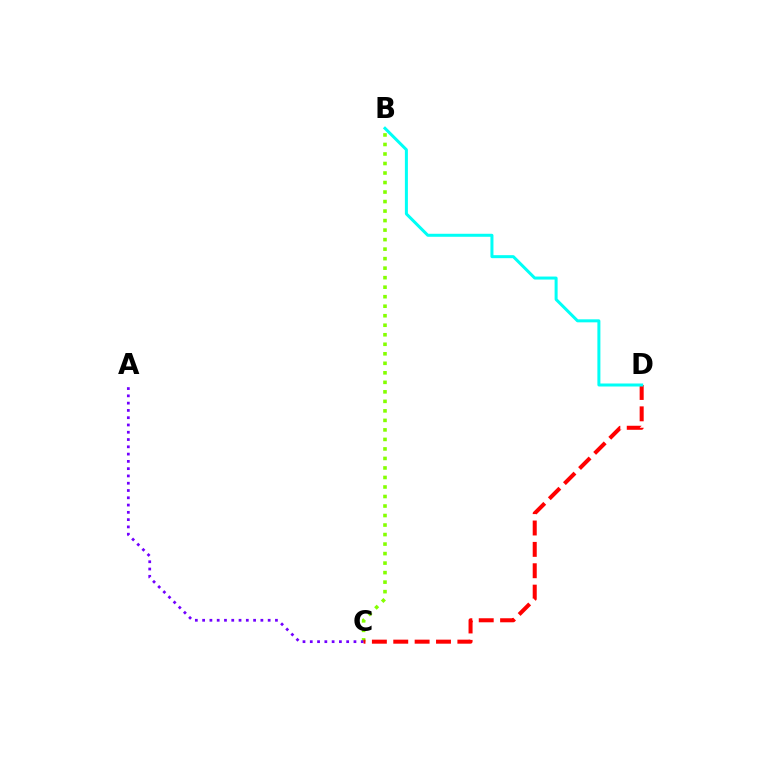{('B', 'C'): [{'color': '#84ff00', 'line_style': 'dotted', 'thickness': 2.59}], ('A', 'C'): [{'color': '#7200ff', 'line_style': 'dotted', 'thickness': 1.98}], ('C', 'D'): [{'color': '#ff0000', 'line_style': 'dashed', 'thickness': 2.9}], ('B', 'D'): [{'color': '#00fff6', 'line_style': 'solid', 'thickness': 2.17}]}